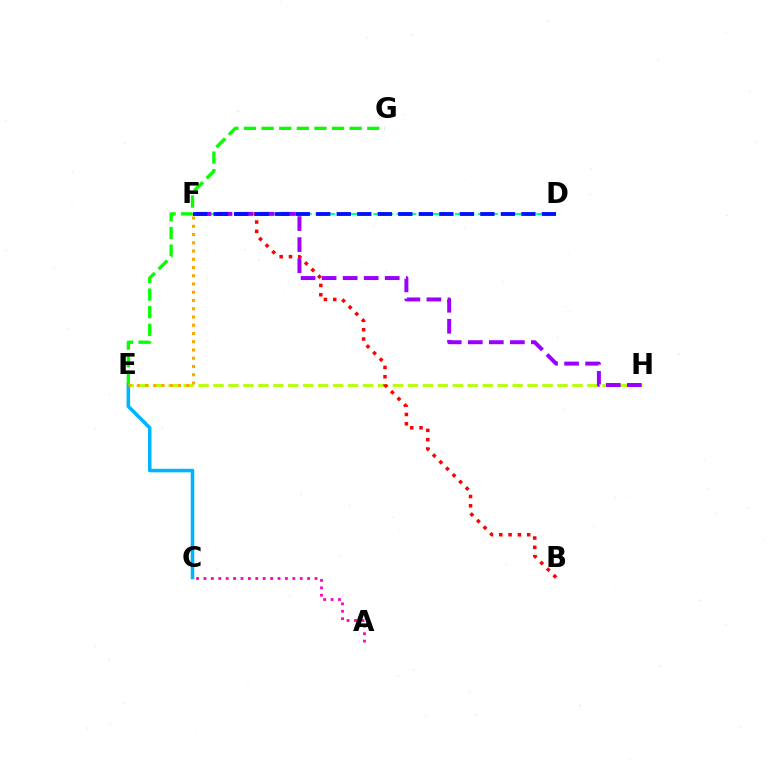{('D', 'F'): [{'color': '#00ff9d', 'line_style': 'dashed', 'thickness': 1.58}, {'color': '#0010ff', 'line_style': 'dashed', 'thickness': 2.79}], ('E', 'H'): [{'color': '#b3ff00', 'line_style': 'dashed', 'thickness': 2.03}], ('B', 'F'): [{'color': '#ff0000', 'line_style': 'dotted', 'thickness': 2.53}], ('C', 'E'): [{'color': '#00b5ff', 'line_style': 'solid', 'thickness': 2.56}], ('E', 'G'): [{'color': '#08ff00', 'line_style': 'dashed', 'thickness': 2.39}], ('A', 'C'): [{'color': '#ff00bd', 'line_style': 'dotted', 'thickness': 2.01}], ('F', 'H'): [{'color': '#9b00ff', 'line_style': 'dashed', 'thickness': 2.86}], ('E', 'F'): [{'color': '#ffa500', 'line_style': 'dotted', 'thickness': 2.24}]}